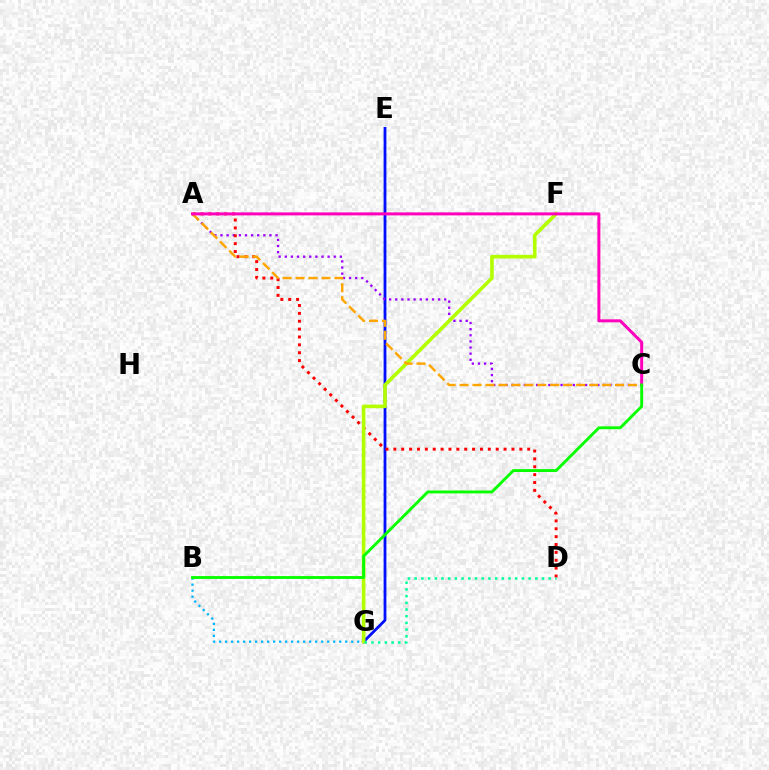{('E', 'G'): [{'color': '#0010ff', 'line_style': 'solid', 'thickness': 2.01}], ('A', 'C'): [{'color': '#9b00ff', 'line_style': 'dotted', 'thickness': 1.66}, {'color': '#ffa500', 'line_style': 'dashed', 'thickness': 1.76}, {'color': '#ff00bd', 'line_style': 'solid', 'thickness': 2.15}], ('B', 'G'): [{'color': '#00b5ff', 'line_style': 'dotted', 'thickness': 1.63}], ('A', 'D'): [{'color': '#ff0000', 'line_style': 'dotted', 'thickness': 2.14}], ('F', 'G'): [{'color': '#b3ff00', 'line_style': 'solid', 'thickness': 2.61}], ('B', 'C'): [{'color': '#08ff00', 'line_style': 'solid', 'thickness': 2.08}], ('D', 'G'): [{'color': '#00ff9d', 'line_style': 'dotted', 'thickness': 1.82}]}